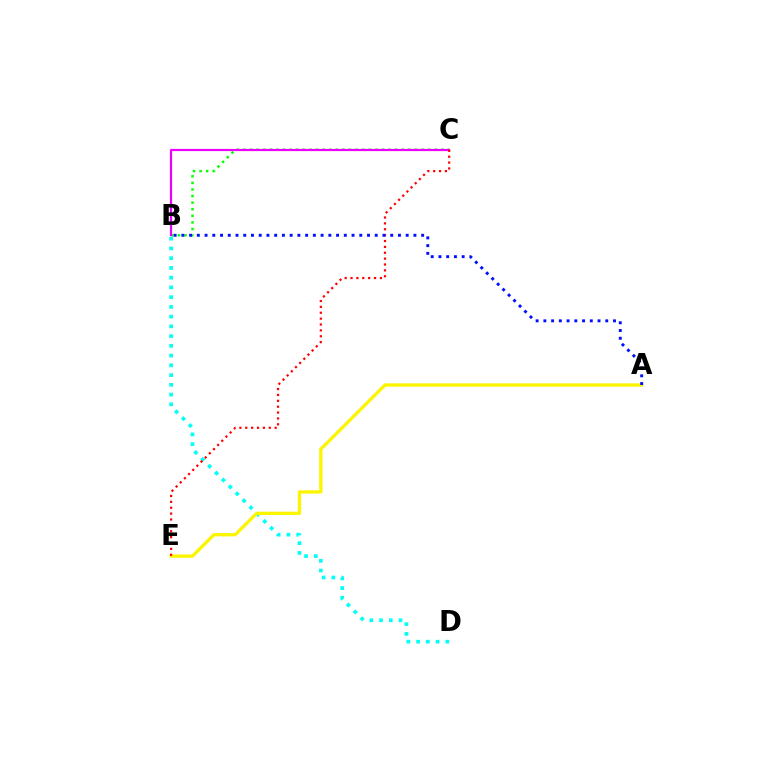{('B', 'C'): [{'color': '#08ff00', 'line_style': 'dotted', 'thickness': 1.79}, {'color': '#ee00ff', 'line_style': 'solid', 'thickness': 1.59}], ('B', 'D'): [{'color': '#00fff6', 'line_style': 'dotted', 'thickness': 2.65}], ('A', 'E'): [{'color': '#fcf500', 'line_style': 'solid', 'thickness': 2.38}], ('C', 'E'): [{'color': '#ff0000', 'line_style': 'dotted', 'thickness': 1.6}], ('A', 'B'): [{'color': '#0010ff', 'line_style': 'dotted', 'thickness': 2.1}]}